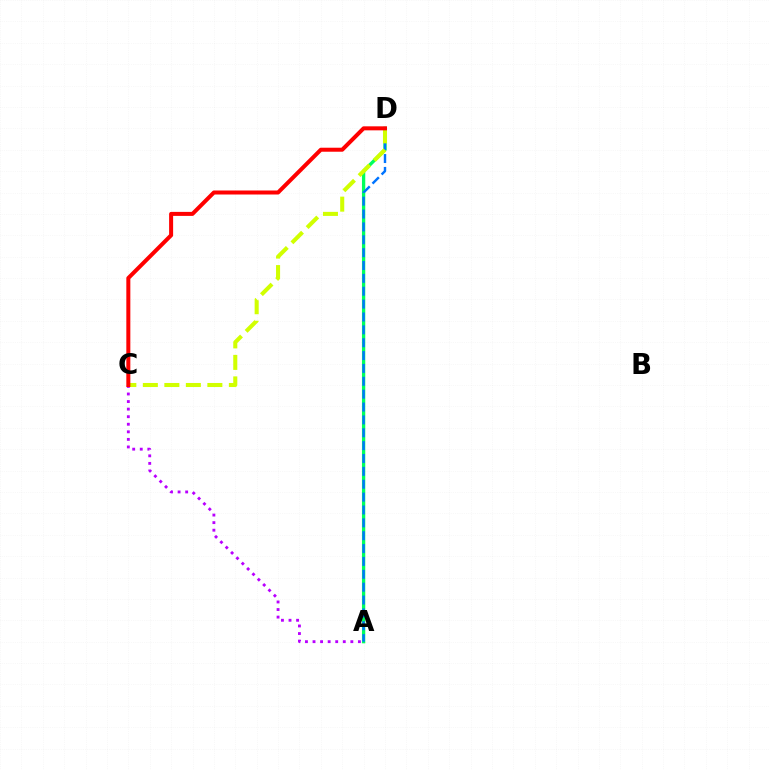{('A', 'D'): [{'color': '#00ff5c', 'line_style': 'solid', 'thickness': 2.38}, {'color': '#0074ff', 'line_style': 'dashed', 'thickness': 1.75}], ('C', 'D'): [{'color': '#d1ff00', 'line_style': 'dashed', 'thickness': 2.92}, {'color': '#ff0000', 'line_style': 'solid', 'thickness': 2.89}], ('A', 'C'): [{'color': '#b900ff', 'line_style': 'dotted', 'thickness': 2.06}]}